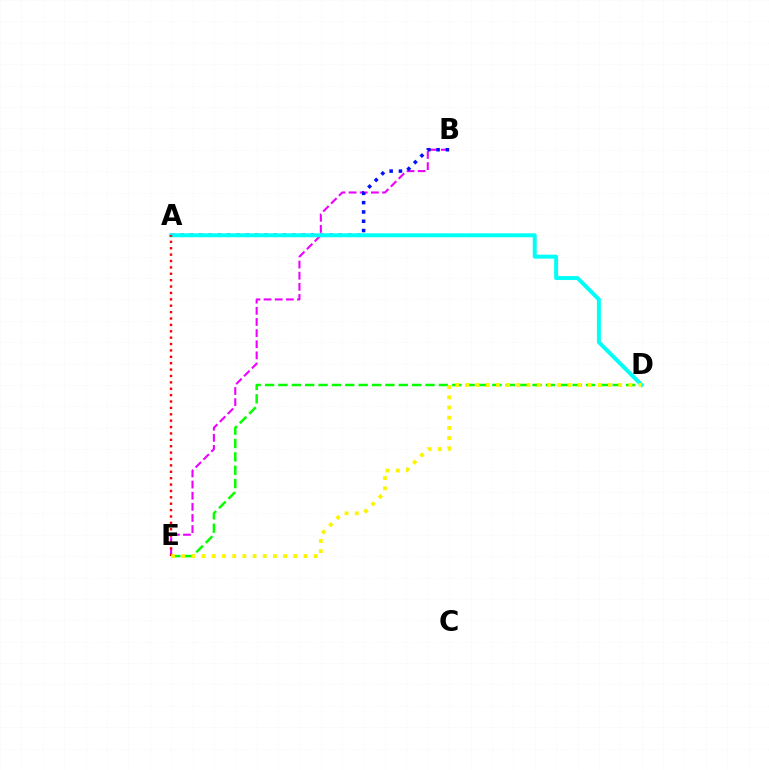{('B', 'E'): [{'color': '#ee00ff', 'line_style': 'dashed', 'thickness': 1.51}], ('A', 'B'): [{'color': '#0010ff', 'line_style': 'dotted', 'thickness': 2.53}], ('A', 'D'): [{'color': '#00fff6', 'line_style': 'solid', 'thickness': 2.85}], ('D', 'E'): [{'color': '#08ff00', 'line_style': 'dashed', 'thickness': 1.82}, {'color': '#fcf500', 'line_style': 'dotted', 'thickness': 2.77}], ('A', 'E'): [{'color': '#ff0000', 'line_style': 'dotted', 'thickness': 1.74}]}